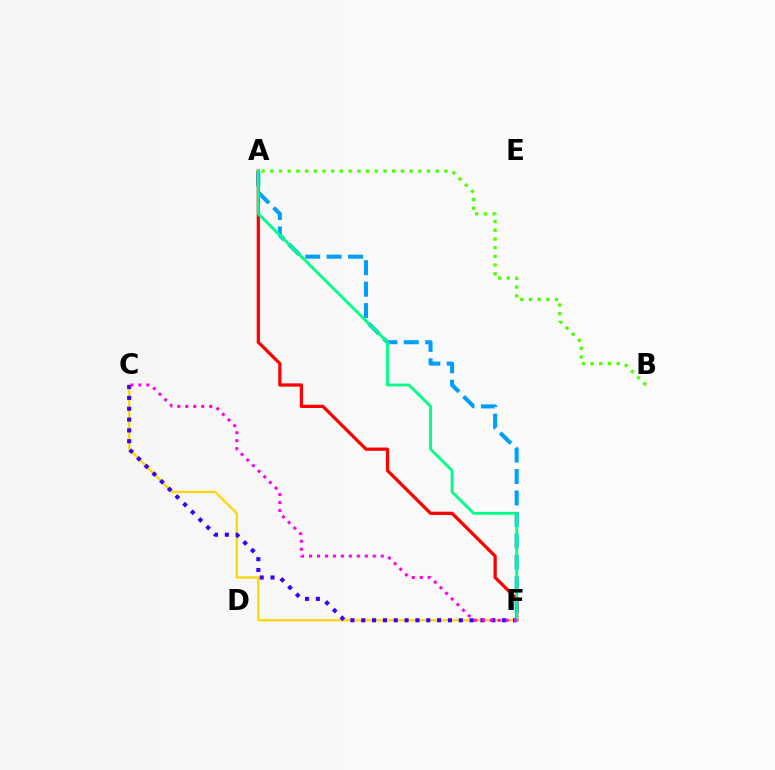{('A', 'F'): [{'color': '#009eff', 'line_style': 'dashed', 'thickness': 2.91}, {'color': '#ff0000', 'line_style': 'solid', 'thickness': 2.33}, {'color': '#00ff86', 'line_style': 'solid', 'thickness': 2.04}], ('C', 'F'): [{'color': '#ffd500', 'line_style': 'solid', 'thickness': 1.59}, {'color': '#3700ff', 'line_style': 'dotted', 'thickness': 2.94}, {'color': '#ff00ed', 'line_style': 'dotted', 'thickness': 2.17}], ('A', 'B'): [{'color': '#4fff00', 'line_style': 'dotted', 'thickness': 2.37}]}